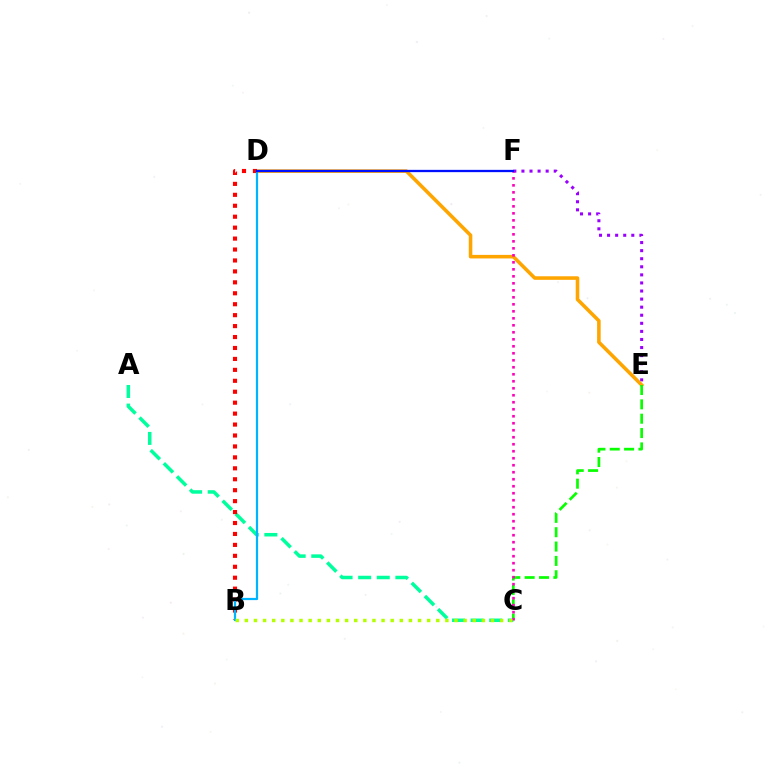{('E', 'F'): [{'color': '#9b00ff', 'line_style': 'dotted', 'thickness': 2.19}], ('D', 'E'): [{'color': '#ffa500', 'line_style': 'solid', 'thickness': 2.56}], ('A', 'C'): [{'color': '#00ff9d', 'line_style': 'dashed', 'thickness': 2.53}], ('C', 'E'): [{'color': '#08ff00', 'line_style': 'dashed', 'thickness': 1.95}], ('B', 'D'): [{'color': '#ff0000', 'line_style': 'dotted', 'thickness': 2.97}, {'color': '#00b5ff', 'line_style': 'solid', 'thickness': 1.6}], ('C', 'F'): [{'color': '#ff00bd', 'line_style': 'dotted', 'thickness': 1.9}], ('D', 'F'): [{'color': '#0010ff', 'line_style': 'solid', 'thickness': 1.66}], ('B', 'C'): [{'color': '#b3ff00', 'line_style': 'dotted', 'thickness': 2.48}]}